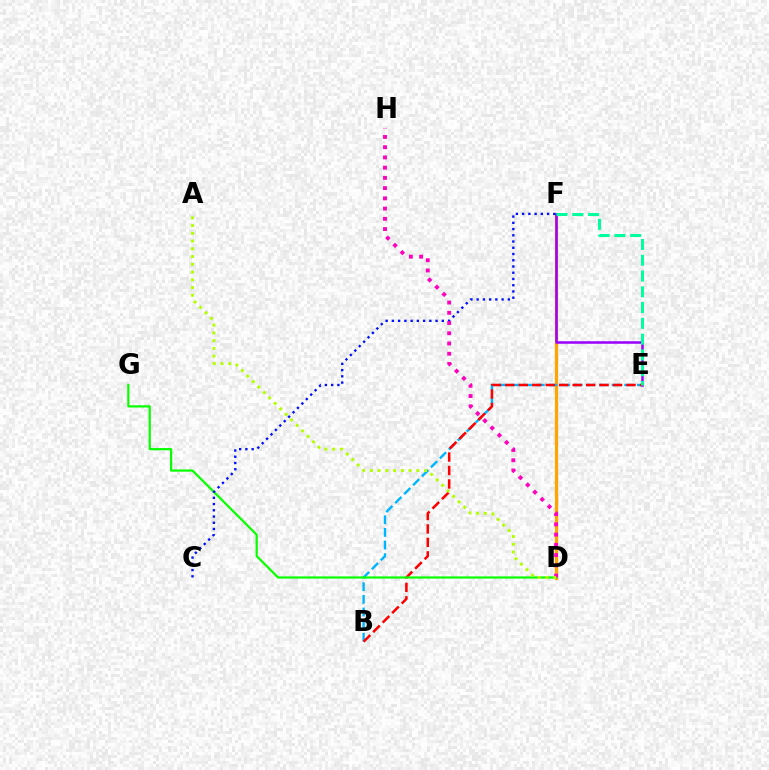{('D', 'F'): [{'color': '#ffa500', 'line_style': 'solid', 'thickness': 2.3}], ('B', 'E'): [{'color': '#00b5ff', 'line_style': 'dashed', 'thickness': 1.72}, {'color': '#ff0000', 'line_style': 'dashed', 'thickness': 1.83}], ('E', 'F'): [{'color': '#9b00ff', 'line_style': 'solid', 'thickness': 1.82}, {'color': '#00ff9d', 'line_style': 'dashed', 'thickness': 2.14}], ('D', 'G'): [{'color': '#08ff00', 'line_style': 'solid', 'thickness': 1.59}], ('C', 'F'): [{'color': '#0010ff', 'line_style': 'dotted', 'thickness': 1.7}], ('D', 'H'): [{'color': '#ff00bd', 'line_style': 'dotted', 'thickness': 2.78}], ('A', 'D'): [{'color': '#b3ff00', 'line_style': 'dotted', 'thickness': 2.1}]}